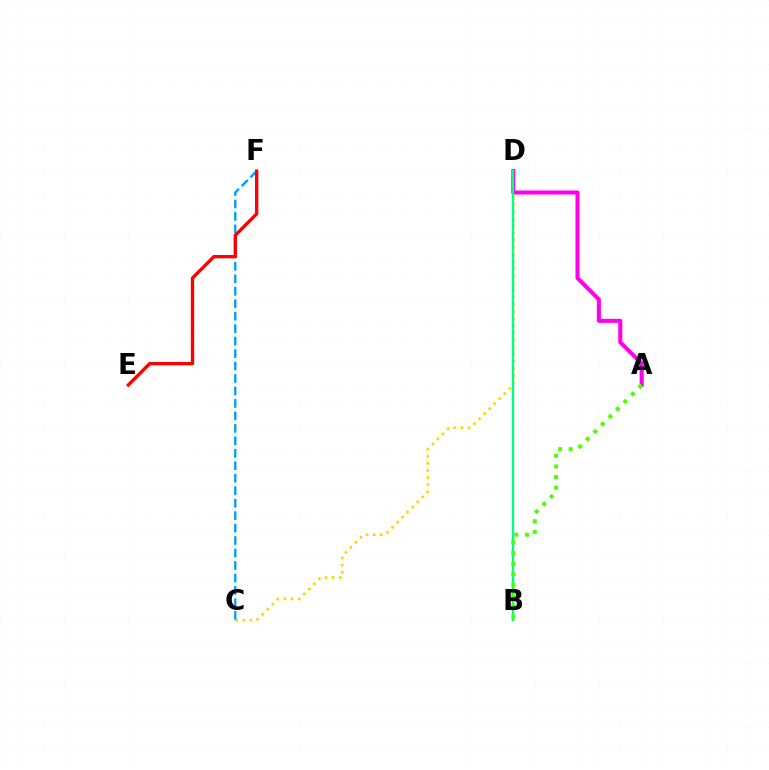{('C', 'D'): [{'color': '#ffd500', 'line_style': 'dotted', 'thickness': 1.94}], ('B', 'D'): [{'color': '#3700ff', 'line_style': 'solid', 'thickness': 1.5}, {'color': '#00ff86', 'line_style': 'solid', 'thickness': 1.64}], ('A', 'D'): [{'color': '#ff00ed', 'line_style': 'solid', 'thickness': 2.91}], ('A', 'B'): [{'color': '#4fff00', 'line_style': 'dotted', 'thickness': 2.88}], ('C', 'F'): [{'color': '#009eff', 'line_style': 'dashed', 'thickness': 1.69}], ('E', 'F'): [{'color': '#ff0000', 'line_style': 'solid', 'thickness': 2.41}]}